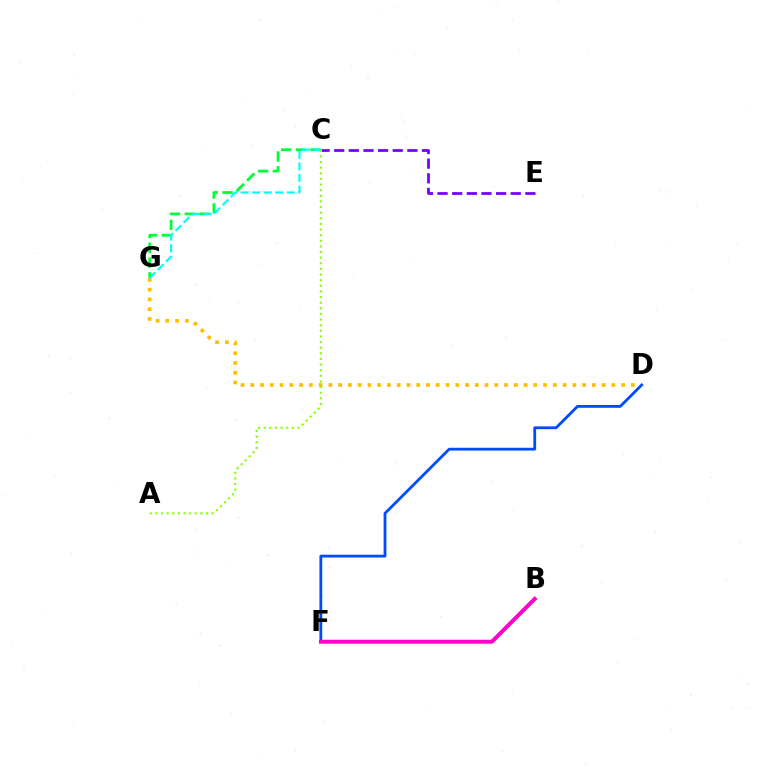{('B', 'F'): [{'color': '#ff0000', 'line_style': 'solid', 'thickness': 2.24}, {'color': '#ff00cf', 'line_style': 'solid', 'thickness': 2.75}], ('C', 'G'): [{'color': '#00ff39', 'line_style': 'dashed', 'thickness': 2.01}, {'color': '#00fff6', 'line_style': 'dashed', 'thickness': 1.57}], ('C', 'E'): [{'color': '#7200ff', 'line_style': 'dashed', 'thickness': 1.99}], ('D', 'G'): [{'color': '#ffbd00', 'line_style': 'dotted', 'thickness': 2.65}], ('D', 'F'): [{'color': '#004bff', 'line_style': 'solid', 'thickness': 2.01}], ('A', 'C'): [{'color': '#84ff00', 'line_style': 'dotted', 'thickness': 1.53}]}